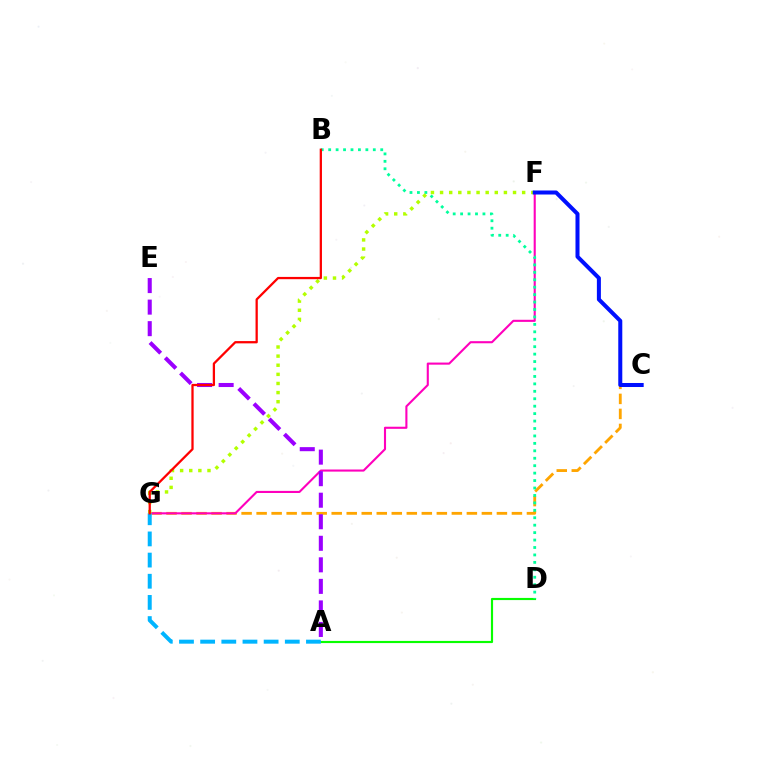{('A', 'D'): [{'color': '#08ff00', 'line_style': 'solid', 'thickness': 1.55}], ('C', 'G'): [{'color': '#ffa500', 'line_style': 'dashed', 'thickness': 2.04}], ('F', 'G'): [{'color': '#ff00bd', 'line_style': 'solid', 'thickness': 1.52}, {'color': '#b3ff00', 'line_style': 'dotted', 'thickness': 2.48}], ('B', 'D'): [{'color': '#00ff9d', 'line_style': 'dotted', 'thickness': 2.02}], ('A', 'E'): [{'color': '#9b00ff', 'line_style': 'dashed', 'thickness': 2.93}], ('A', 'G'): [{'color': '#00b5ff', 'line_style': 'dashed', 'thickness': 2.87}], ('C', 'F'): [{'color': '#0010ff', 'line_style': 'solid', 'thickness': 2.89}], ('B', 'G'): [{'color': '#ff0000', 'line_style': 'solid', 'thickness': 1.64}]}